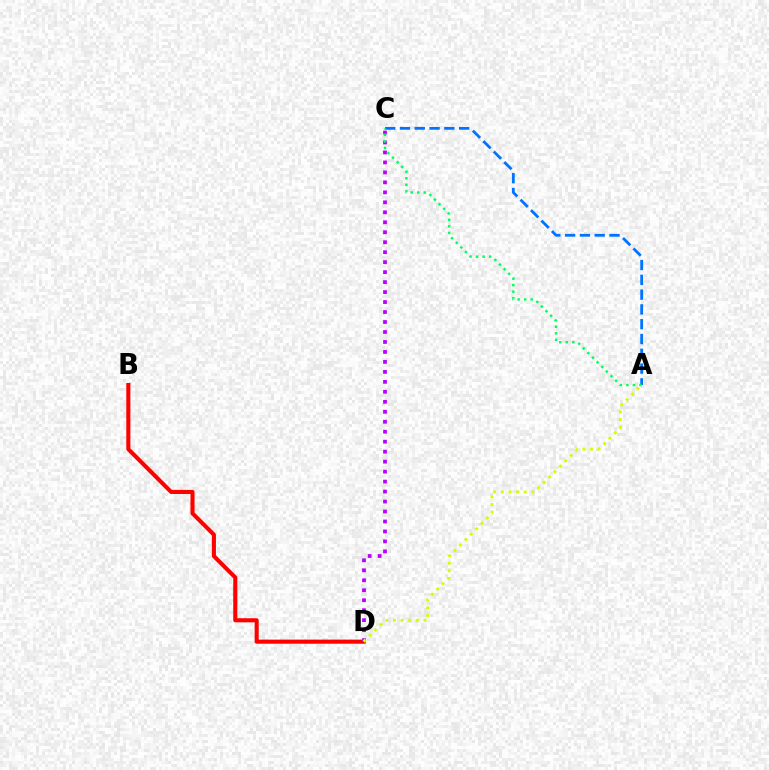{('B', 'D'): [{'color': '#ff0000', 'line_style': 'solid', 'thickness': 2.95}], ('C', 'D'): [{'color': '#b900ff', 'line_style': 'dotted', 'thickness': 2.71}], ('A', 'D'): [{'color': '#d1ff00', 'line_style': 'dotted', 'thickness': 2.08}], ('A', 'C'): [{'color': '#0074ff', 'line_style': 'dashed', 'thickness': 2.01}, {'color': '#00ff5c', 'line_style': 'dotted', 'thickness': 1.77}]}